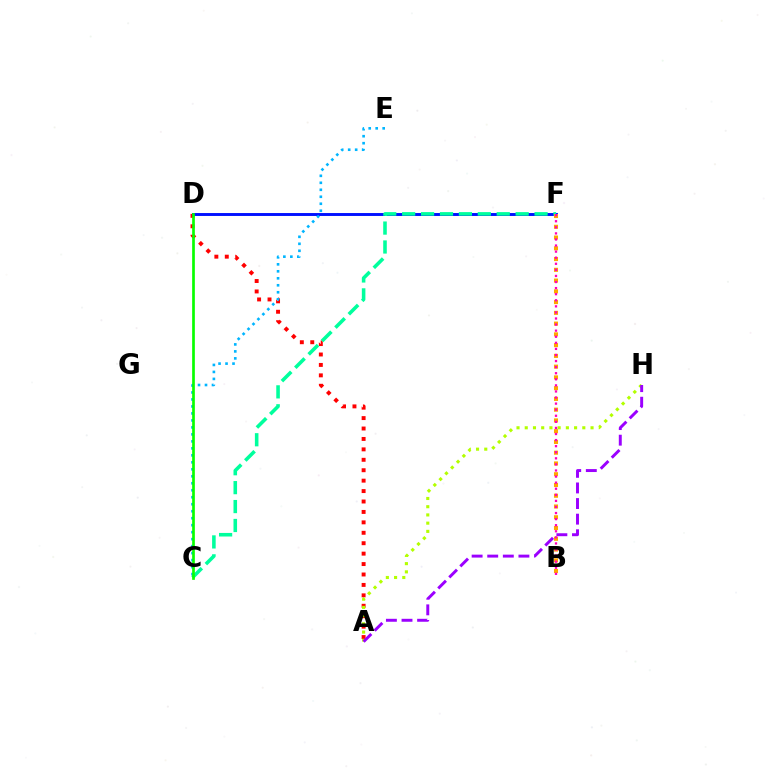{('A', 'D'): [{'color': '#ff0000', 'line_style': 'dotted', 'thickness': 2.83}], ('A', 'H'): [{'color': '#b3ff00', 'line_style': 'dotted', 'thickness': 2.23}, {'color': '#9b00ff', 'line_style': 'dashed', 'thickness': 2.12}], ('D', 'F'): [{'color': '#0010ff', 'line_style': 'solid', 'thickness': 2.1}], ('C', 'F'): [{'color': '#00ff9d', 'line_style': 'dashed', 'thickness': 2.57}], ('C', 'E'): [{'color': '#00b5ff', 'line_style': 'dotted', 'thickness': 1.9}], ('B', 'F'): [{'color': '#ffa500', 'line_style': 'dotted', 'thickness': 2.92}, {'color': '#ff00bd', 'line_style': 'dotted', 'thickness': 1.65}], ('C', 'D'): [{'color': '#08ff00', 'line_style': 'solid', 'thickness': 1.94}]}